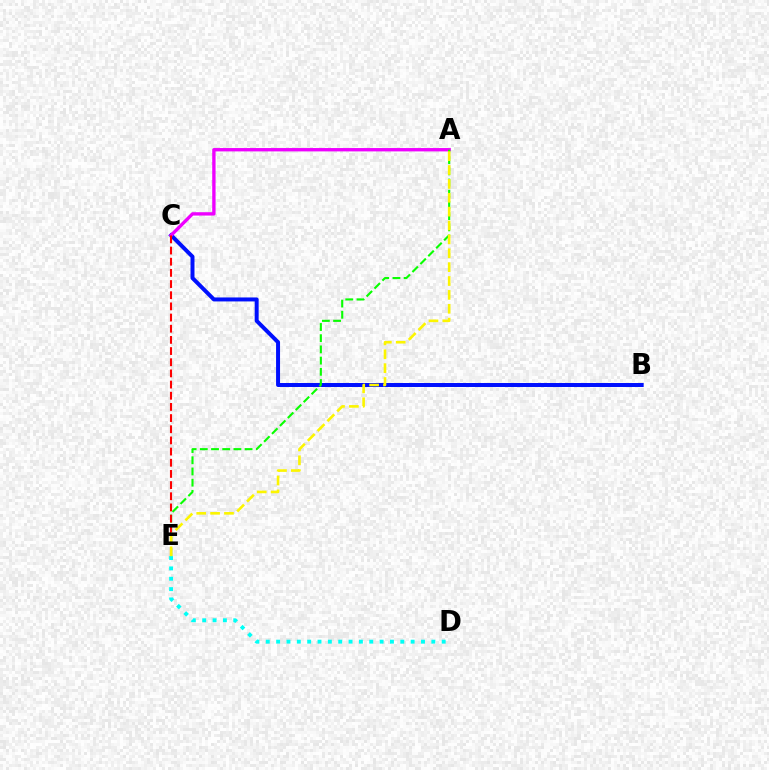{('B', 'C'): [{'color': '#0010ff', 'line_style': 'solid', 'thickness': 2.86}], ('D', 'E'): [{'color': '#00fff6', 'line_style': 'dotted', 'thickness': 2.81}], ('A', 'C'): [{'color': '#ee00ff', 'line_style': 'solid', 'thickness': 2.41}], ('A', 'E'): [{'color': '#08ff00', 'line_style': 'dashed', 'thickness': 1.52}, {'color': '#fcf500', 'line_style': 'dashed', 'thickness': 1.89}], ('C', 'E'): [{'color': '#ff0000', 'line_style': 'dashed', 'thickness': 1.52}]}